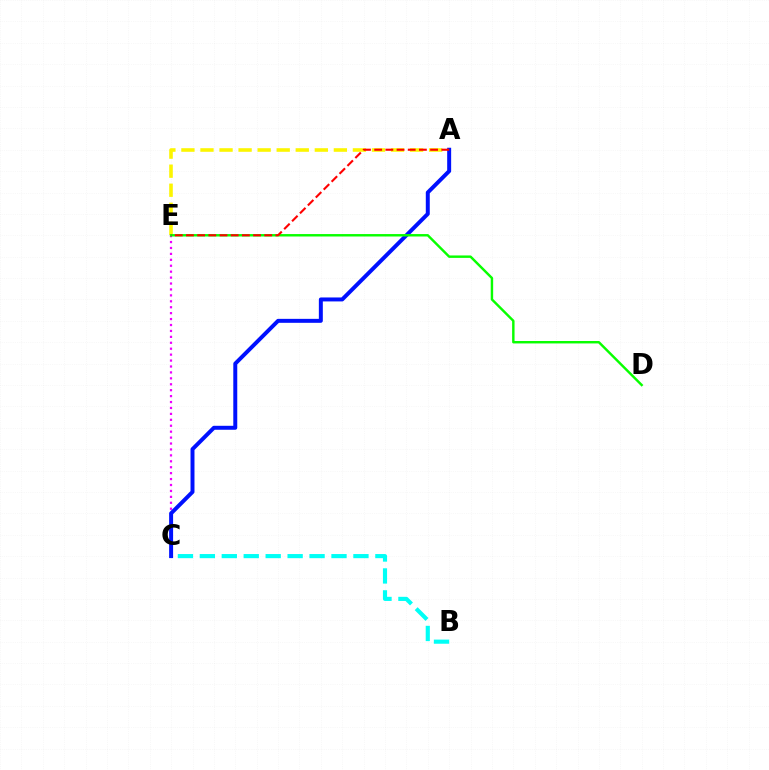{('C', 'E'): [{'color': '#ee00ff', 'line_style': 'dotted', 'thickness': 1.61}], ('A', 'E'): [{'color': '#fcf500', 'line_style': 'dashed', 'thickness': 2.59}, {'color': '#ff0000', 'line_style': 'dashed', 'thickness': 1.52}], ('A', 'C'): [{'color': '#0010ff', 'line_style': 'solid', 'thickness': 2.85}], ('D', 'E'): [{'color': '#08ff00', 'line_style': 'solid', 'thickness': 1.75}], ('B', 'C'): [{'color': '#00fff6', 'line_style': 'dashed', 'thickness': 2.98}]}